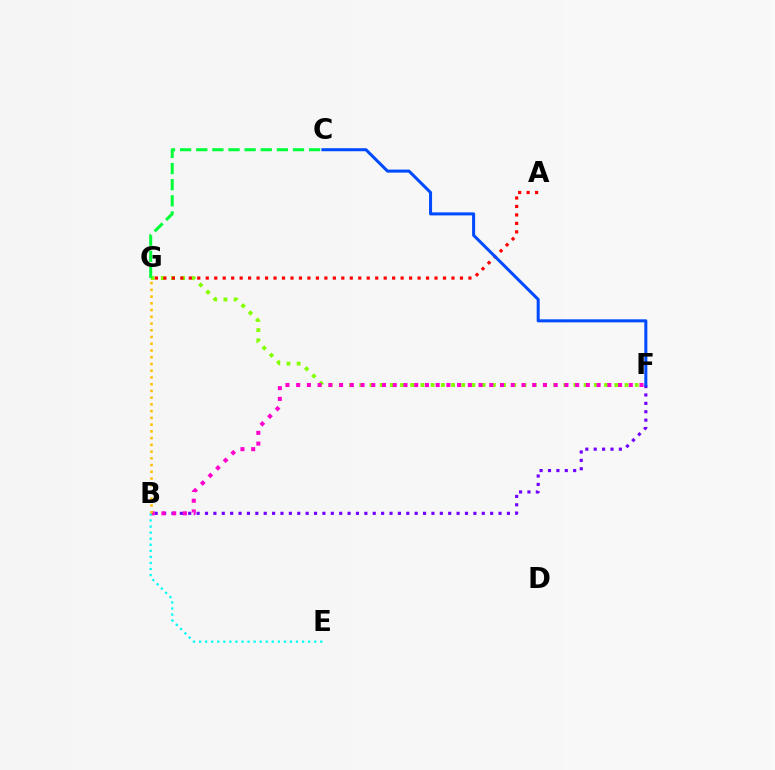{('F', 'G'): [{'color': '#84ff00', 'line_style': 'dotted', 'thickness': 2.77}], ('B', 'F'): [{'color': '#7200ff', 'line_style': 'dotted', 'thickness': 2.28}, {'color': '#ff00cf', 'line_style': 'dotted', 'thickness': 2.92}], ('C', 'G'): [{'color': '#00ff39', 'line_style': 'dashed', 'thickness': 2.19}], ('A', 'G'): [{'color': '#ff0000', 'line_style': 'dotted', 'thickness': 2.3}], ('B', 'E'): [{'color': '#00fff6', 'line_style': 'dotted', 'thickness': 1.65}], ('C', 'F'): [{'color': '#004bff', 'line_style': 'solid', 'thickness': 2.19}], ('B', 'G'): [{'color': '#ffbd00', 'line_style': 'dotted', 'thickness': 1.83}]}